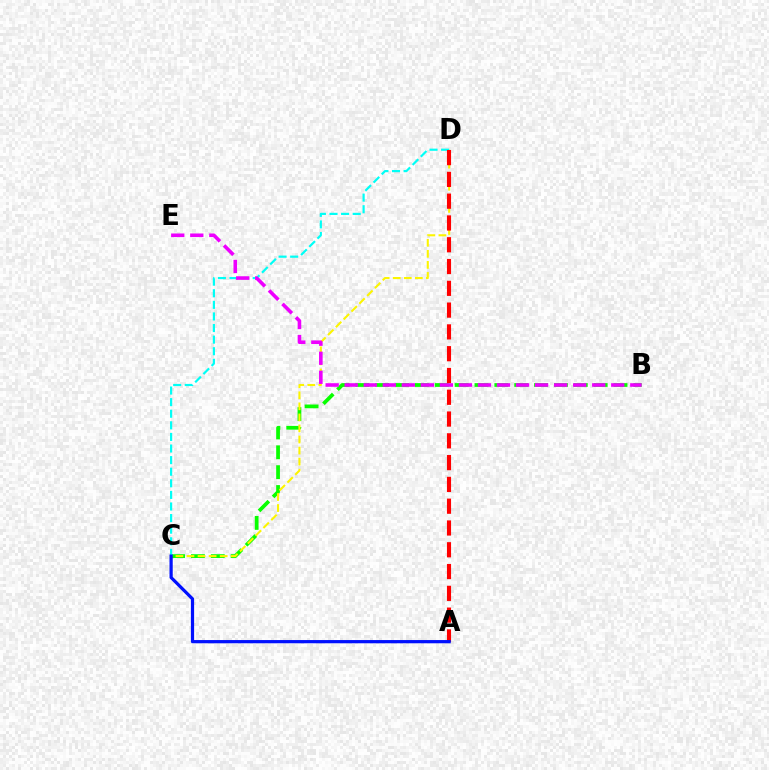{('B', 'C'): [{'color': '#08ff00', 'line_style': 'dashed', 'thickness': 2.7}], ('C', 'D'): [{'color': '#fcf500', 'line_style': 'dashed', 'thickness': 1.5}, {'color': '#00fff6', 'line_style': 'dashed', 'thickness': 1.58}], ('B', 'E'): [{'color': '#ee00ff', 'line_style': 'dashed', 'thickness': 2.59}], ('A', 'D'): [{'color': '#ff0000', 'line_style': 'dashed', 'thickness': 2.96}], ('A', 'C'): [{'color': '#0010ff', 'line_style': 'solid', 'thickness': 2.32}]}